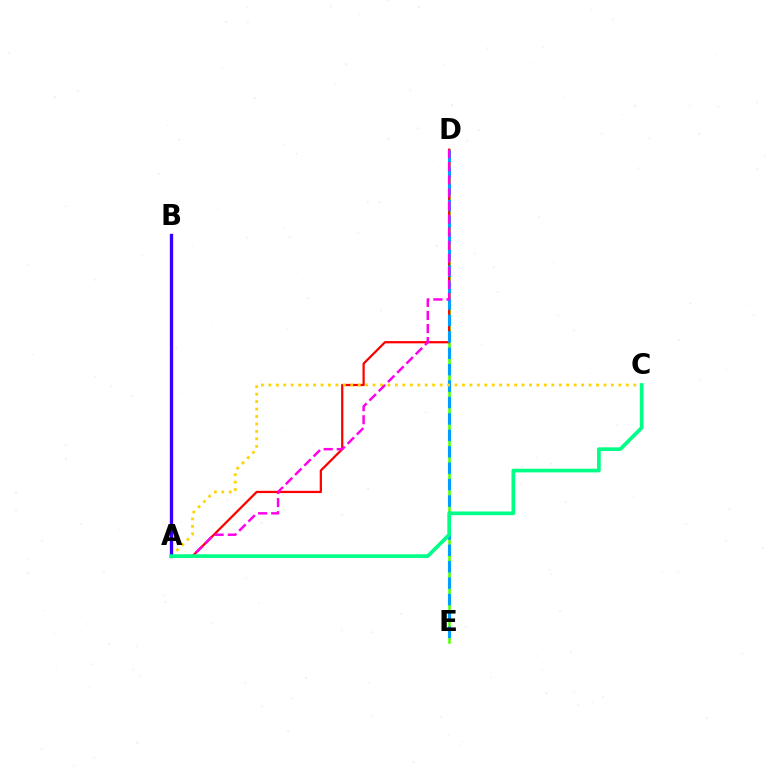{('D', 'E'): [{'color': '#4fff00', 'line_style': 'solid', 'thickness': 1.83}, {'color': '#009eff', 'line_style': 'dashed', 'thickness': 2.23}], ('A', 'D'): [{'color': '#ff0000', 'line_style': 'solid', 'thickness': 1.62}, {'color': '#ff00ed', 'line_style': 'dashed', 'thickness': 1.78}], ('A', 'C'): [{'color': '#ffd500', 'line_style': 'dotted', 'thickness': 2.02}, {'color': '#00ff86', 'line_style': 'solid', 'thickness': 2.66}], ('A', 'B'): [{'color': '#3700ff', 'line_style': 'solid', 'thickness': 2.38}]}